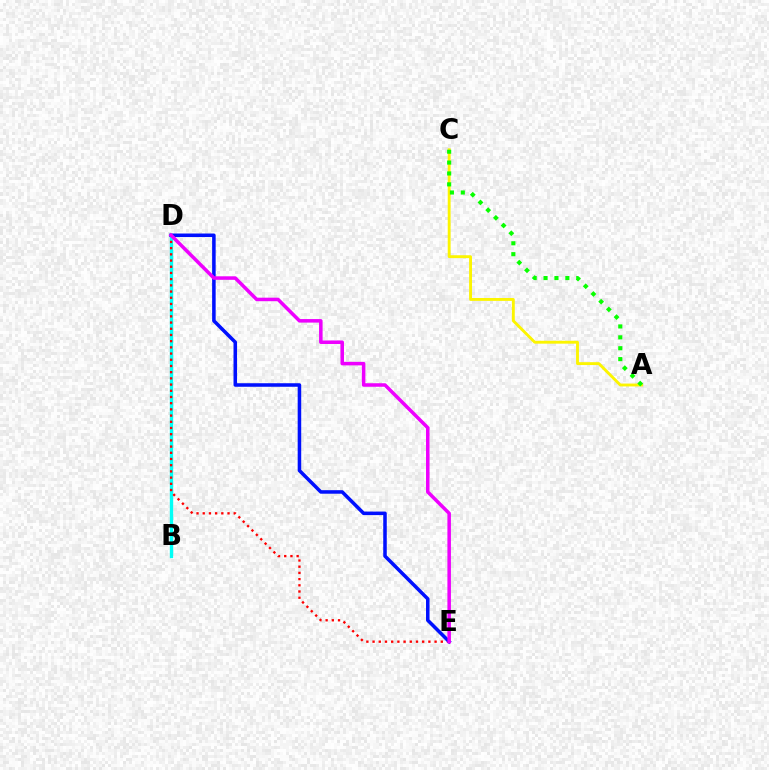{('B', 'D'): [{'color': '#00fff6', 'line_style': 'solid', 'thickness': 2.41}], ('A', 'C'): [{'color': '#fcf500', 'line_style': 'solid', 'thickness': 2.07}, {'color': '#08ff00', 'line_style': 'dotted', 'thickness': 2.96}], ('D', 'E'): [{'color': '#ff0000', 'line_style': 'dotted', 'thickness': 1.68}, {'color': '#0010ff', 'line_style': 'solid', 'thickness': 2.54}, {'color': '#ee00ff', 'line_style': 'solid', 'thickness': 2.54}]}